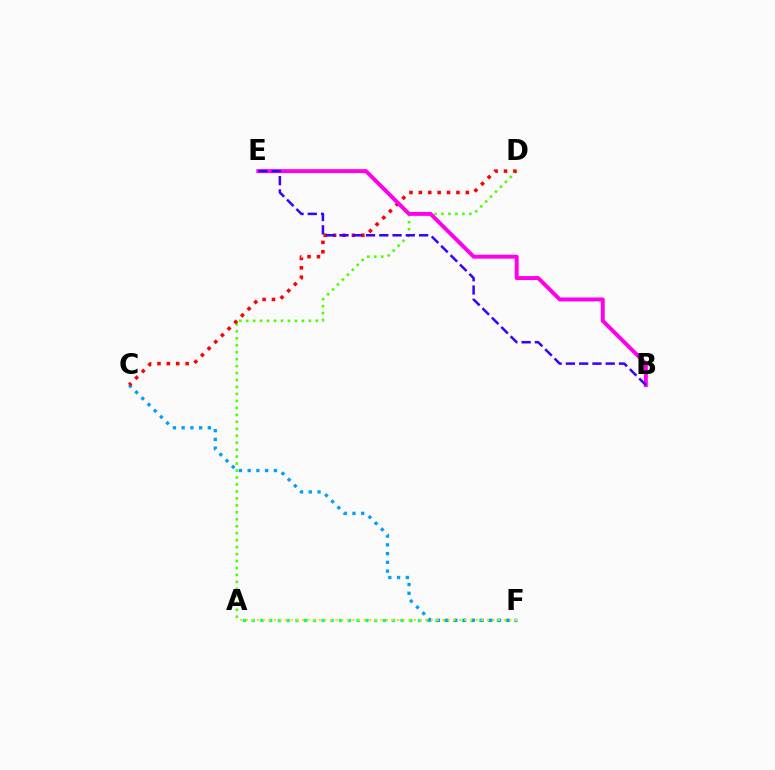{('A', 'F'): [{'color': '#00ff86', 'line_style': 'dotted', 'thickness': 2.38}, {'color': '#ffd500', 'line_style': 'dotted', 'thickness': 1.52}], ('C', 'F'): [{'color': '#009eff', 'line_style': 'dotted', 'thickness': 2.38}], ('A', 'D'): [{'color': '#4fff00', 'line_style': 'dotted', 'thickness': 1.89}], ('C', 'D'): [{'color': '#ff0000', 'line_style': 'dotted', 'thickness': 2.55}], ('B', 'E'): [{'color': '#ff00ed', 'line_style': 'solid', 'thickness': 2.85}, {'color': '#3700ff', 'line_style': 'dashed', 'thickness': 1.8}]}